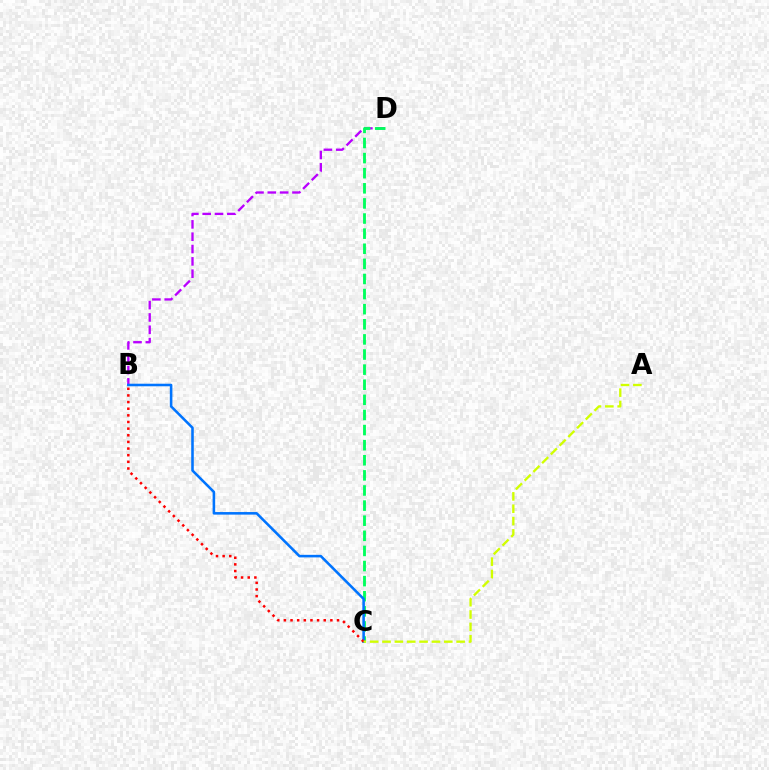{('B', 'D'): [{'color': '#b900ff', 'line_style': 'dashed', 'thickness': 1.68}], ('C', 'D'): [{'color': '#00ff5c', 'line_style': 'dashed', 'thickness': 2.05}], ('B', 'C'): [{'color': '#0074ff', 'line_style': 'solid', 'thickness': 1.85}, {'color': '#ff0000', 'line_style': 'dotted', 'thickness': 1.8}], ('A', 'C'): [{'color': '#d1ff00', 'line_style': 'dashed', 'thickness': 1.68}]}